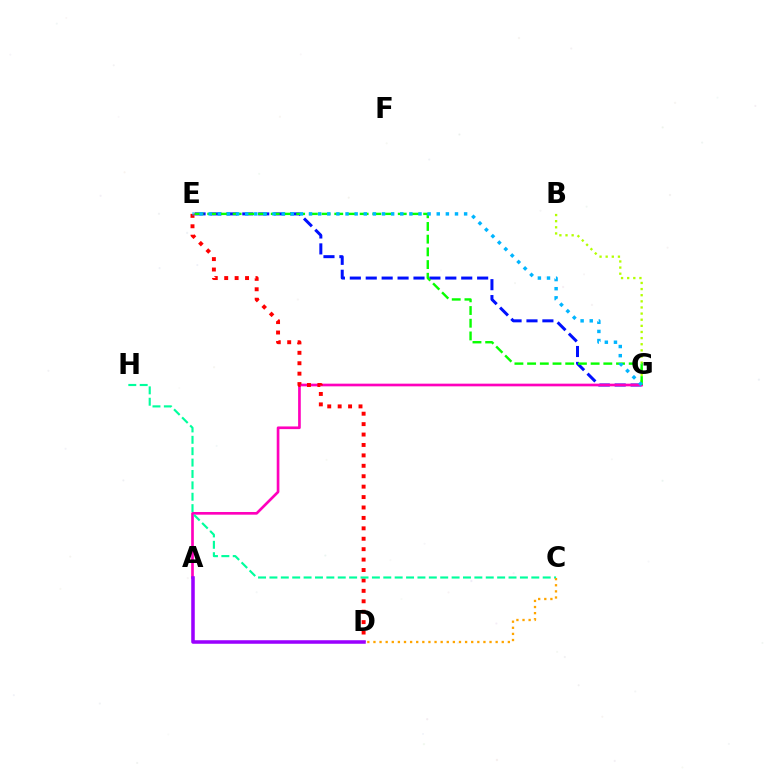{('B', 'G'): [{'color': '#b3ff00', 'line_style': 'dotted', 'thickness': 1.66}], ('E', 'G'): [{'color': '#0010ff', 'line_style': 'dashed', 'thickness': 2.16}, {'color': '#08ff00', 'line_style': 'dashed', 'thickness': 1.73}, {'color': '#00b5ff', 'line_style': 'dotted', 'thickness': 2.48}], ('A', 'G'): [{'color': '#ff00bd', 'line_style': 'solid', 'thickness': 1.92}], ('D', 'E'): [{'color': '#ff0000', 'line_style': 'dotted', 'thickness': 2.83}], ('C', 'H'): [{'color': '#00ff9d', 'line_style': 'dashed', 'thickness': 1.55}], ('C', 'D'): [{'color': '#ffa500', 'line_style': 'dotted', 'thickness': 1.66}], ('A', 'D'): [{'color': '#9b00ff', 'line_style': 'solid', 'thickness': 2.54}]}